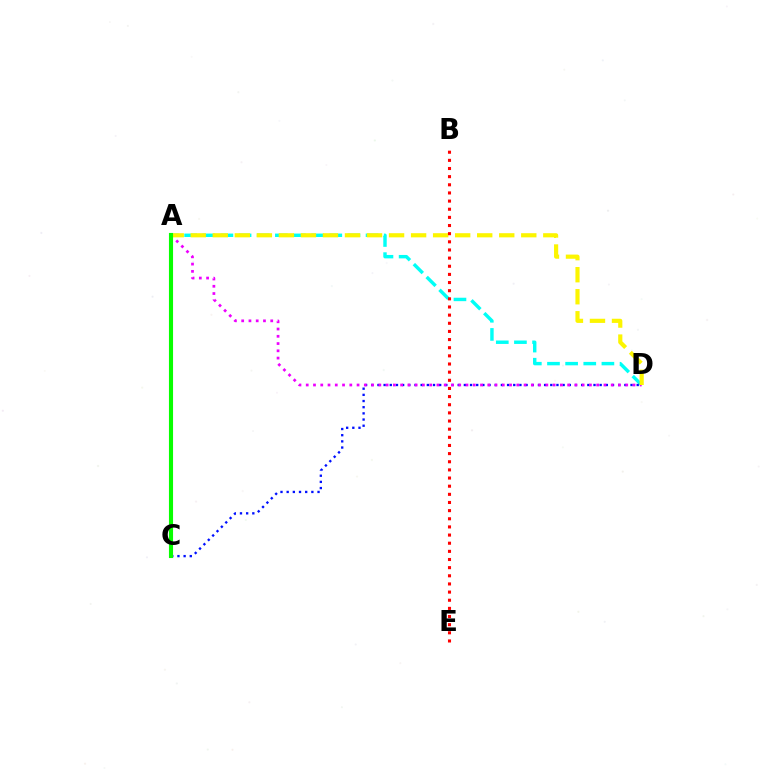{('A', 'D'): [{'color': '#00fff6', 'line_style': 'dashed', 'thickness': 2.46}, {'color': '#ee00ff', 'line_style': 'dotted', 'thickness': 1.97}, {'color': '#fcf500', 'line_style': 'dashed', 'thickness': 2.99}], ('C', 'D'): [{'color': '#0010ff', 'line_style': 'dotted', 'thickness': 1.68}], ('A', 'C'): [{'color': '#08ff00', 'line_style': 'solid', 'thickness': 2.96}], ('B', 'E'): [{'color': '#ff0000', 'line_style': 'dotted', 'thickness': 2.21}]}